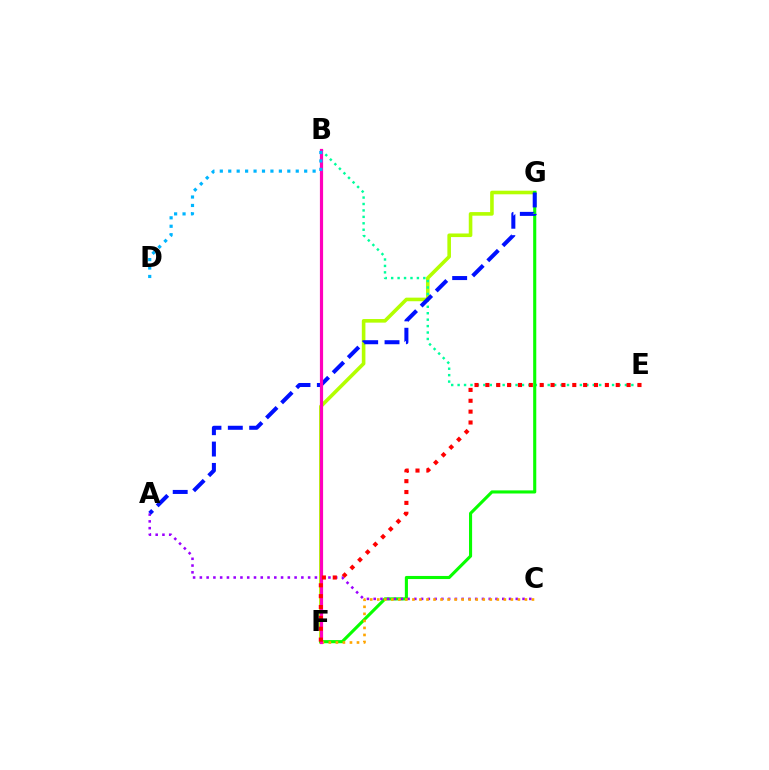{('F', 'G'): [{'color': '#b3ff00', 'line_style': 'solid', 'thickness': 2.59}, {'color': '#08ff00', 'line_style': 'solid', 'thickness': 2.23}], ('B', 'E'): [{'color': '#00ff9d', 'line_style': 'dotted', 'thickness': 1.75}], ('A', 'C'): [{'color': '#9b00ff', 'line_style': 'dotted', 'thickness': 1.84}], ('A', 'G'): [{'color': '#0010ff', 'line_style': 'dashed', 'thickness': 2.9}], ('C', 'F'): [{'color': '#ffa500', 'line_style': 'dotted', 'thickness': 1.91}], ('B', 'F'): [{'color': '#ff00bd', 'line_style': 'solid', 'thickness': 2.3}], ('E', 'F'): [{'color': '#ff0000', 'line_style': 'dotted', 'thickness': 2.95}], ('B', 'D'): [{'color': '#00b5ff', 'line_style': 'dotted', 'thickness': 2.29}]}